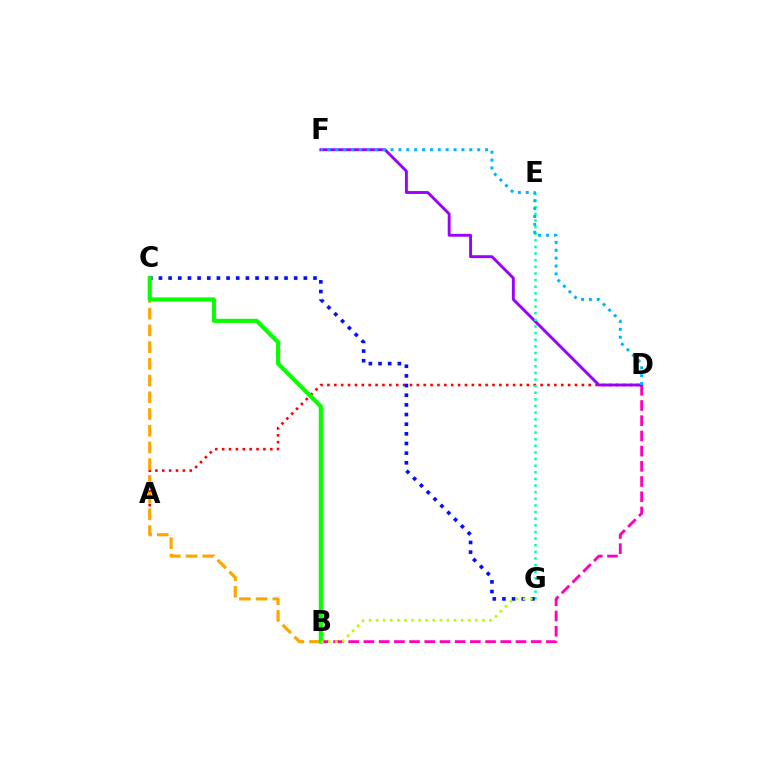{('A', 'D'): [{'color': '#ff0000', 'line_style': 'dotted', 'thickness': 1.87}], ('B', 'D'): [{'color': '#ff00bd', 'line_style': 'dashed', 'thickness': 2.07}], ('D', 'F'): [{'color': '#9b00ff', 'line_style': 'solid', 'thickness': 2.08}, {'color': '#00b5ff', 'line_style': 'dotted', 'thickness': 2.14}], ('E', 'G'): [{'color': '#00ff9d', 'line_style': 'dotted', 'thickness': 1.8}], ('B', 'C'): [{'color': '#ffa500', 'line_style': 'dashed', 'thickness': 2.27}, {'color': '#08ff00', 'line_style': 'solid', 'thickness': 2.97}], ('C', 'G'): [{'color': '#0010ff', 'line_style': 'dotted', 'thickness': 2.62}], ('B', 'G'): [{'color': '#b3ff00', 'line_style': 'dotted', 'thickness': 1.93}]}